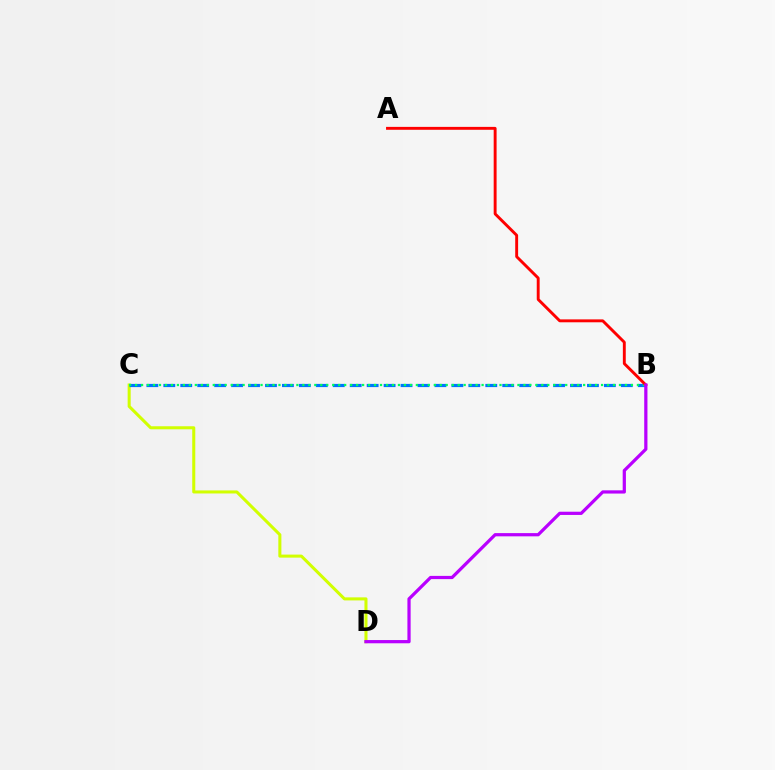{('C', 'D'): [{'color': '#d1ff00', 'line_style': 'solid', 'thickness': 2.19}], ('B', 'C'): [{'color': '#0074ff', 'line_style': 'dashed', 'thickness': 2.3}, {'color': '#00ff5c', 'line_style': 'dotted', 'thickness': 1.62}], ('A', 'B'): [{'color': '#ff0000', 'line_style': 'solid', 'thickness': 2.09}], ('B', 'D'): [{'color': '#b900ff', 'line_style': 'solid', 'thickness': 2.32}]}